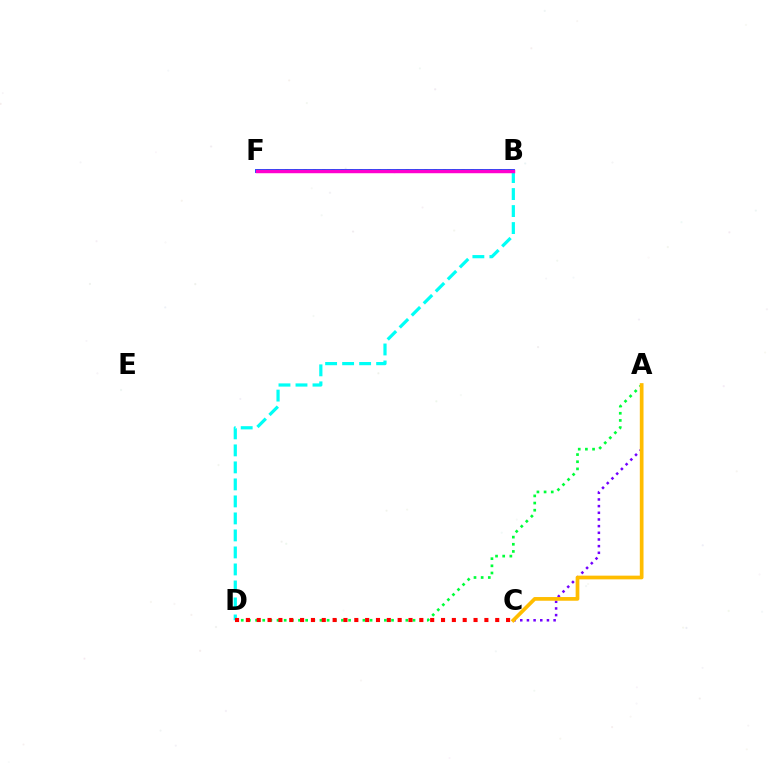{('B', 'D'): [{'color': '#00fff6', 'line_style': 'dashed', 'thickness': 2.31}], ('A', 'D'): [{'color': '#00ff39', 'line_style': 'dotted', 'thickness': 1.94}], ('A', 'C'): [{'color': '#7200ff', 'line_style': 'dotted', 'thickness': 1.81}, {'color': '#ffbd00', 'line_style': 'solid', 'thickness': 2.67}], ('C', 'D'): [{'color': '#ff0000', 'line_style': 'dotted', 'thickness': 2.95}], ('B', 'F'): [{'color': '#84ff00', 'line_style': 'dotted', 'thickness': 2.52}, {'color': '#004bff', 'line_style': 'solid', 'thickness': 2.79}, {'color': '#ff00cf', 'line_style': 'solid', 'thickness': 2.48}]}